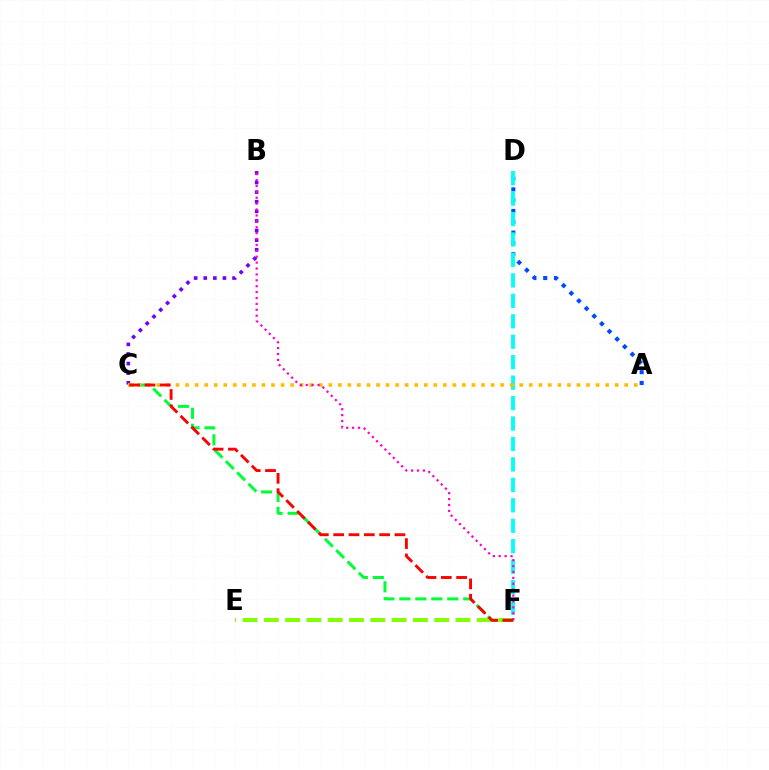{('A', 'D'): [{'color': '#004bff', 'line_style': 'dotted', 'thickness': 2.94}], ('B', 'C'): [{'color': '#7200ff', 'line_style': 'dotted', 'thickness': 2.61}], ('D', 'F'): [{'color': '#00fff6', 'line_style': 'dashed', 'thickness': 2.78}], ('E', 'F'): [{'color': '#84ff00', 'line_style': 'dashed', 'thickness': 2.89}], ('C', 'F'): [{'color': '#00ff39', 'line_style': 'dashed', 'thickness': 2.17}, {'color': '#ff0000', 'line_style': 'dashed', 'thickness': 2.08}], ('A', 'C'): [{'color': '#ffbd00', 'line_style': 'dotted', 'thickness': 2.59}], ('B', 'F'): [{'color': '#ff00cf', 'line_style': 'dotted', 'thickness': 1.6}]}